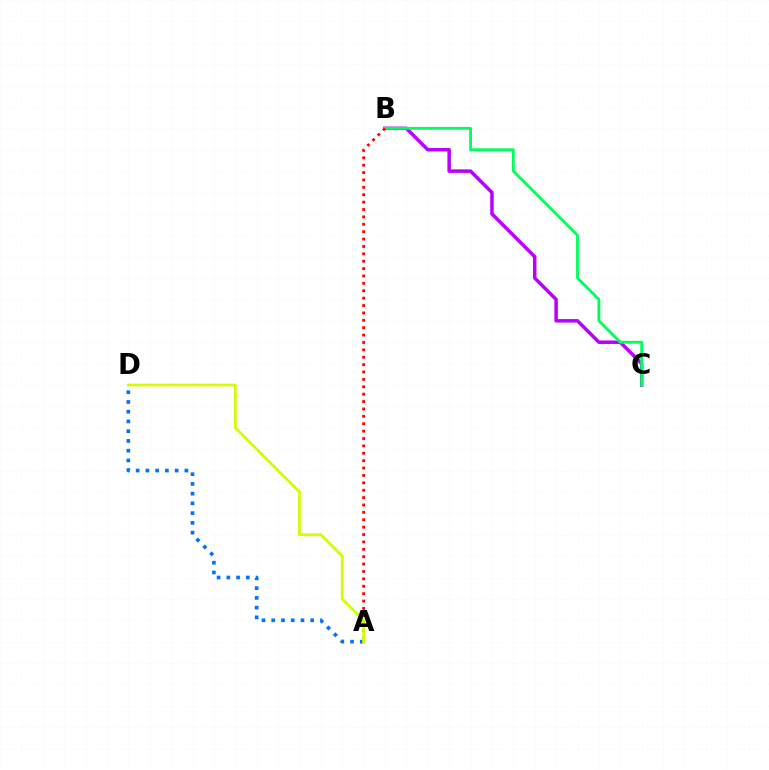{('B', 'C'): [{'color': '#b900ff', 'line_style': 'solid', 'thickness': 2.51}, {'color': '#00ff5c', 'line_style': 'solid', 'thickness': 2.04}], ('A', 'D'): [{'color': '#0074ff', 'line_style': 'dotted', 'thickness': 2.65}, {'color': '#d1ff00', 'line_style': 'solid', 'thickness': 2.0}], ('A', 'B'): [{'color': '#ff0000', 'line_style': 'dotted', 'thickness': 2.01}]}